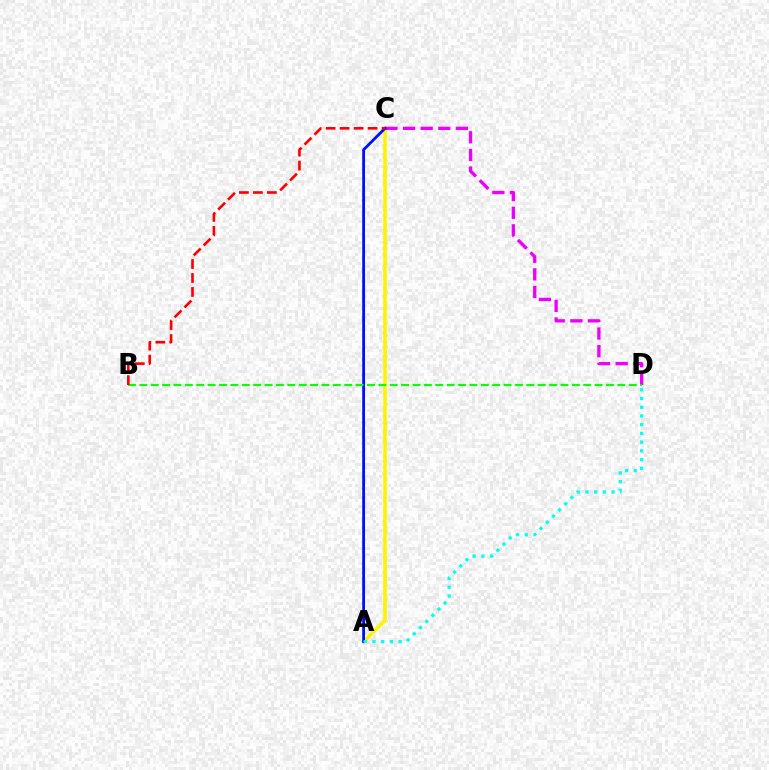{('A', 'C'): [{'color': '#fcf500', 'line_style': 'solid', 'thickness': 2.61}, {'color': '#0010ff', 'line_style': 'solid', 'thickness': 2.03}], ('C', 'D'): [{'color': '#ee00ff', 'line_style': 'dashed', 'thickness': 2.39}], ('A', 'D'): [{'color': '#00fff6', 'line_style': 'dotted', 'thickness': 2.37}], ('B', 'D'): [{'color': '#08ff00', 'line_style': 'dashed', 'thickness': 1.55}], ('B', 'C'): [{'color': '#ff0000', 'line_style': 'dashed', 'thickness': 1.9}]}